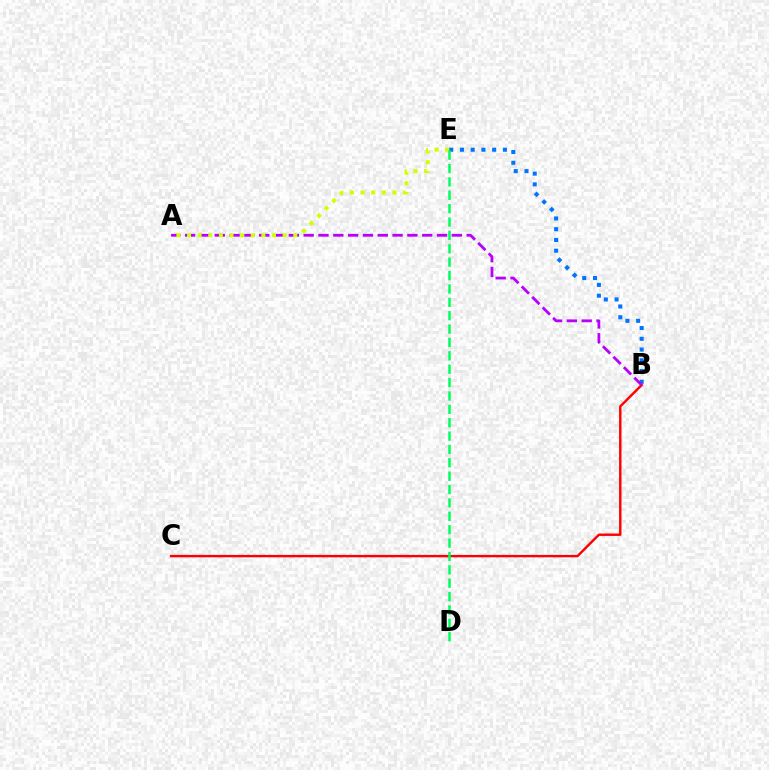{('B', 'E'): [{'color': '#0074ff', 'line_style': 'dotted', 'thickness': 2.92}], ('B', 'C'): [{'color': '#ff0000', 'line_style': 'solid', 'thickness': 1.73}], ('A', 'B'): [{'color': '#b900ff', 'line_style': 'dashed', 'thickness': 2.01}], ('A', 'E'): [{'color': '#d1ff00', 'line_style': 'dotted', 'thickness': 2.89}], ('D', 'E'): [{'color': '#00ff5c', 'line_style': 'dashed', 'thickness': 1.82}]}